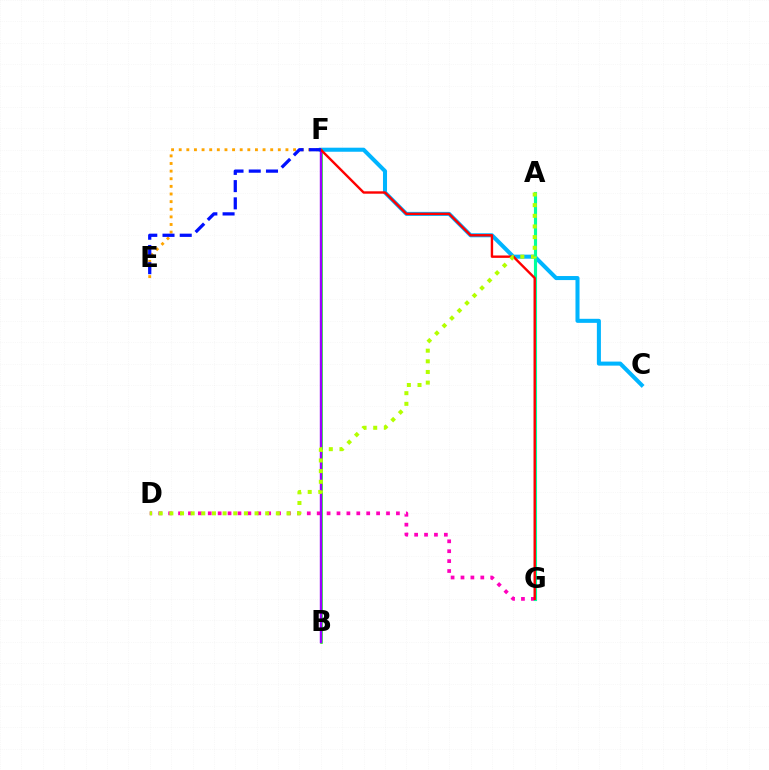{('D', 'G'): [{'color': '#ff00bd', 'line_style': 'dotted', 'thickness': 2.69}], ('C', 'F'): [{'color': '#00b5ff', 'line_style': 'solid', 'thickness': 2.91}], ('A', 'G'): [{'color': '#00ff9d', 'line_style': 'solid', 'thickness': 2.26}], ('E', 'F'): [{'color': '#ffa500', 'line_style': 'dotted', 'thickness': 2.07}, {'color': '#0010ff', 'line_style': 'dashed', 'thickness': 2.34}], ('B', 'F'): [{'color': '#08ff00', 'line_style': 'solid', 'thickness': 1.82}, {'color': '#9b00ff', 'line_style': 'solid', 'thickness': 1.73}], ('F', 'G'): [{'color': '#ff0000', 'line_style': 'solid', 'thickness': 1.72}], ('A', 'D'): [{'color': '#b3ff00', 'line_style': 'dotted', 'thickness': 2.89}]}